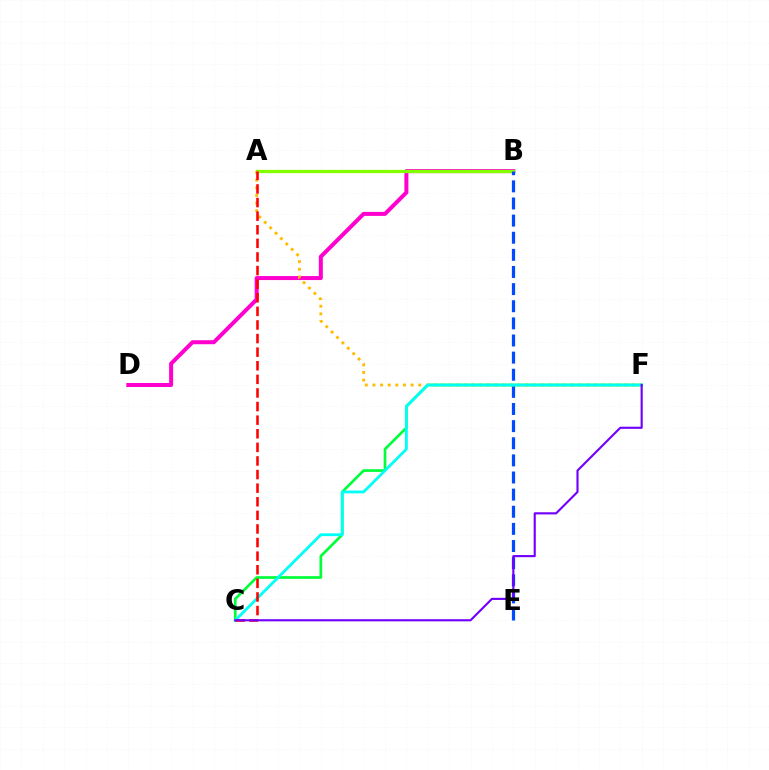{('B', 'D'): [{'color': '#ff00cf', 'line_style': 'solid', 'thickness': 2.88}], ('A', 'B'): [{'color': '#84ff00', 'line_style': 'solid', 'thickness': 2.36}], ('B', 'E'): [{'color': '#004bff', 'line_style': 'dashed', 'thickness': 2.33}], ('C', 'F'): [{'color': '#00ff39', 'line_style': 'solid', 'thickness': 1.94}, {'color': '#00fff6', 'line_style': 'solid', 'thickness': 2.03}, {'color': '#7200ff', 'line_style': 'solid', 'thickness': 1.54}], ('A', 'F'): [{'color': '#ffbd00', 'line_style': 'dotted', 'thickness': 2.07}], ('A', 'C'): [{'color': '#ff0000', 'line_style': 'dashed', 'thickness': 1.85}]}